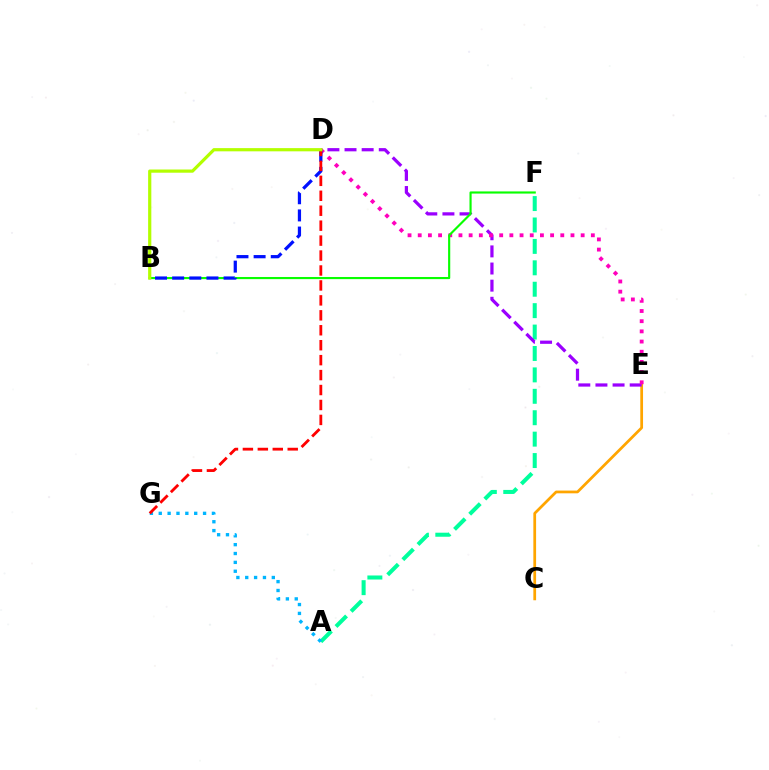{('A', 'F'): [{'color': '#00ff9d', 'line_style': 'dashed', 'thickness': 2.91}], ('C', 'E'): [{'color': '#ffa500', 'line_style': 'solid', 'thickness': 1.98}], ('D', 'E'): [{'color': '#9b00ff', 'line_style': 'dashed', 'thickness': 2.33}, {'color': '#ff00bd', 'line_style': 'dotted', 'thickness': 2.77}], ('A', 'G'): [{'color': '#00b5ff', 'line_style': 'dotted', 'thickness': 2.41}], ('B', 'F'): [{'color': '#08ff00', 'line_style': 'solid', 'thickness': 1.54}], ('B', 'D'): [{'color': '#0010ff', 'line_style': 'dashed', 'thickness': 2.33}, {'color': '#b3ff00', 'line_style': 'solid', 'thickness': 2.3}], ('D', 'G'): [{'color': '#ff0000', 'line_style': 'dashed', 'thickness': 2.03}]}